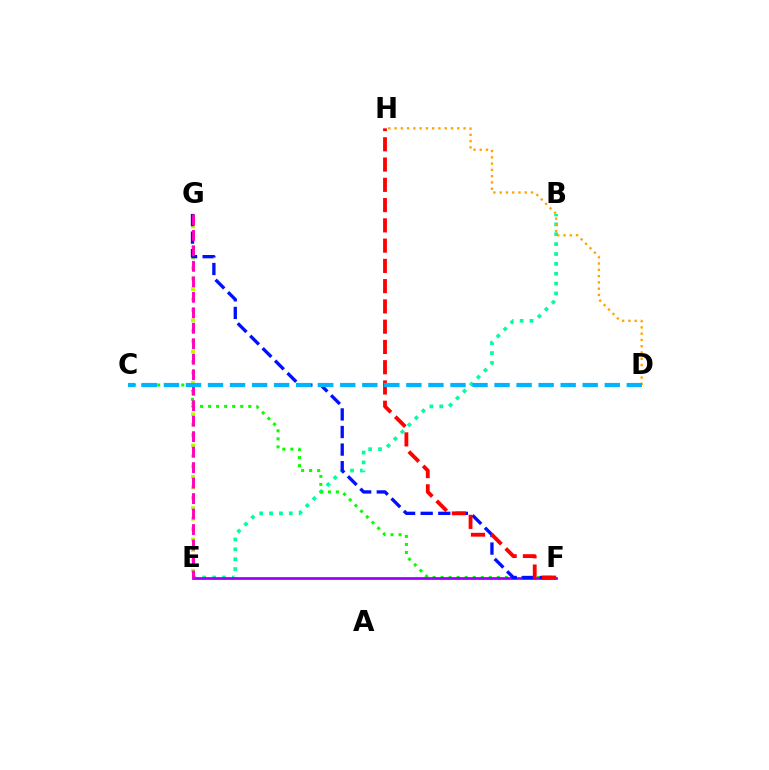{('B', 'E'): [{'color': '#00ff9d', 'line_style': 'dotted', 'thickness': 2.68}], ('C', 'F'): [{'color': '#08ff00', 'line_style': 'dotted', 'thickness': 2.18}], ('E', 'G'): [{'color': '#b3ff00', 'line_style': 'dotted', 'thickness': 2.84}, {'color': '#ff00bd', 'line_style': 'dashed', 'thickness': 2.1}], ('E', 'F'): [{'color': '#9b00ff', 'line_style': 'solid', 'thickness': 1.97}], ('F', 'G'): [{'color': '#0010ff', 'line_style': 'dashed', 'thickness': 2.39}], ('F', 'H'): [{'color': '#ff0000', 'line_style': 'dashed', 'thickness': 2.75}], ('D', 'H'): [{'color': '#ffa500', 'line_style': 'dotted', 'thickness': 1.7}], ('C', 'D'): [{'color': '#00b5ff', 'line_style': 'dashed', 'thickness': 2.99}]}